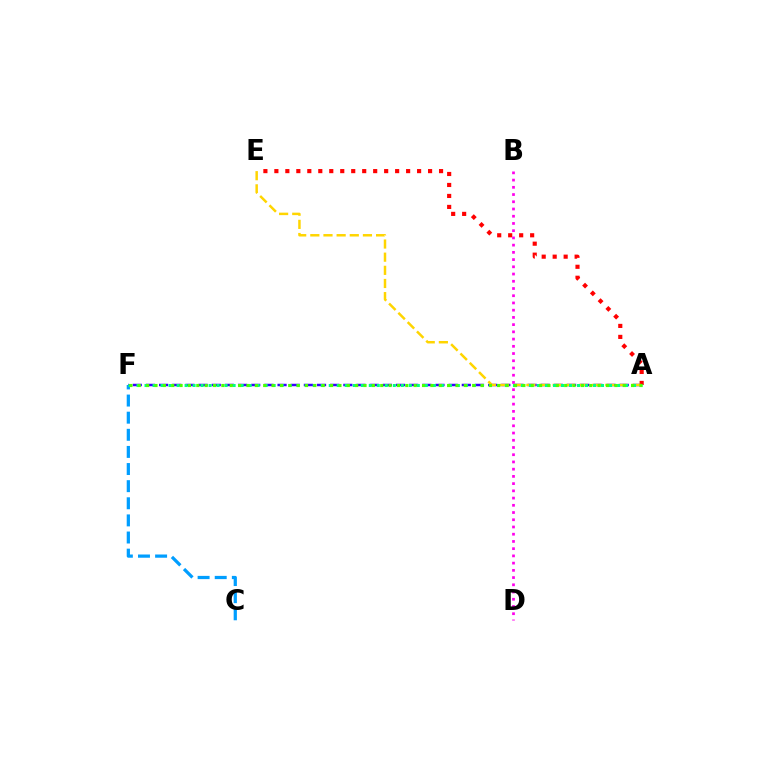{('A', 'F'): [{'color': '#3700ff', 'line_style': 'dashed', 'thickness': 1.79}, {'color': '#00ff86', 'line_style': 'dotted', 'thickness': 2.18}, {'color': '#4fff00', 'line_style': 'dotted', 'thickness': 2.27}], ('C', 'F'): [{'color': '#009eff', 'line_style': 'dashed', 'thickness': 2.33}], ('A', 'E'): [{'color': '#ff0000', 'line_style': 'dotted', 'thickness': 2.98}, {'color': '#ffd500', 'line_style': 'dashed', 'thickness': 1.79}], ('B', 'D'): [{'color': '#ff00ed', 'line_style': 'dotted', 'thickness': 1.96}]}